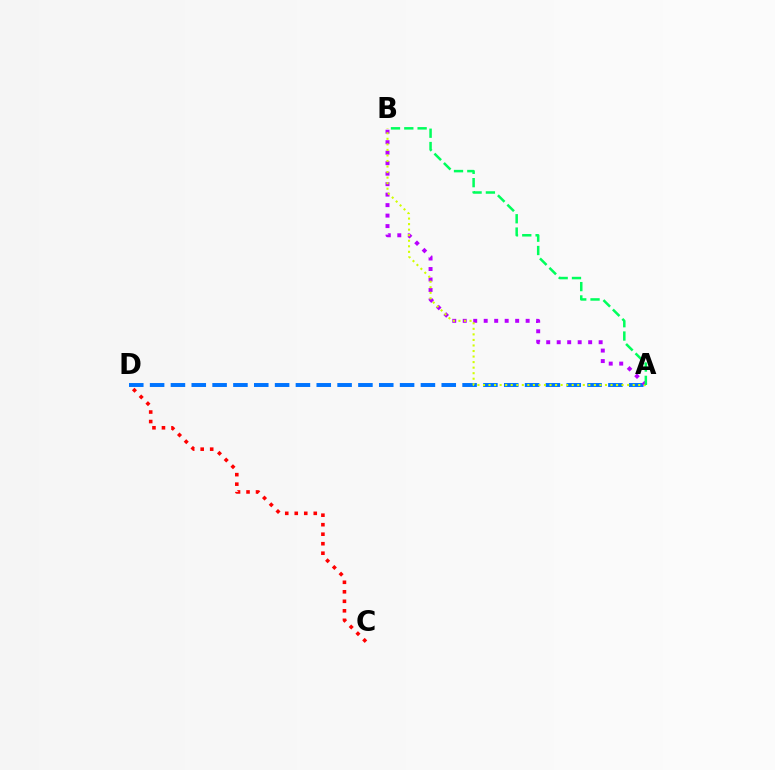{('A', 'D'): [{'color': '#0074ff', 'line_style': 'dashed', 'thickness': 2.83}], ('A', 'B'): [{'color': '#b900ff', 'line_style': 'dotted', 'thickness': 2.85}, {'color': '#d1ff00', 'line_style': 'dotted', 'thickness': 1.51}, {'color': '#00ff5c', 'line_style': 'dashed', 'thickness': 1.81}], ('C', 'D'): [{'color': '#ff0000', 'line_style': 'dotted', 'thickness': 2.58}]}